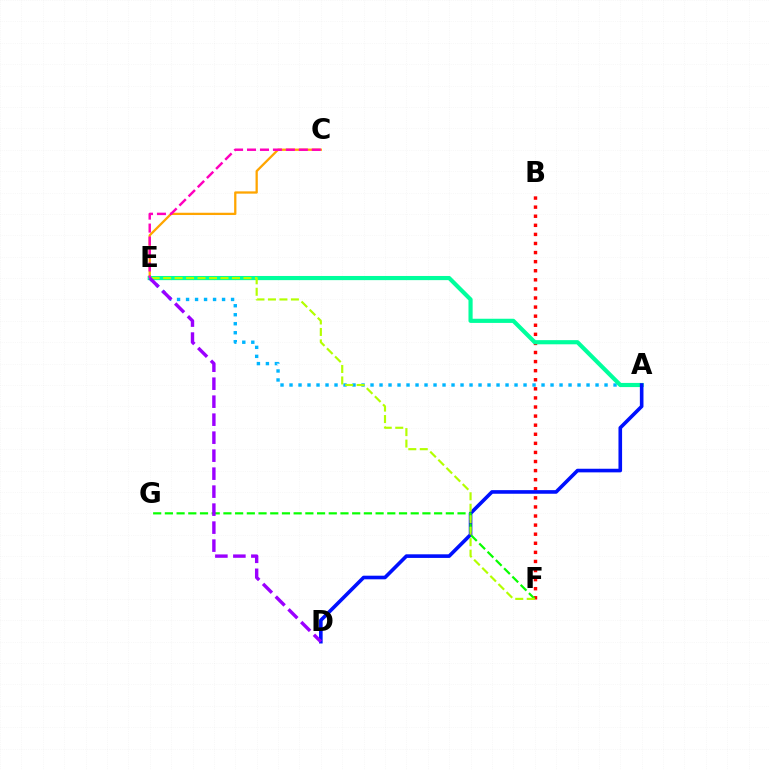{('A', 'E'): [{'color': '#00b5ff', 'line_style': 'dotted', 'thickness': 2.45}, {'color': '#00ff9d', 'line_style': 'solid', 'thickness': 2.99}], ('C', 'E'): [{'color': '#ffa500', 'line_style': 'solid', 'thickness': 1.64}, {'color': '#ff00bd', 'line_style': 'dashed', 'thickness': 1.76}], ('B', 'F'): [{'color': '#ff0000', 'line_style': 'dotted', 'thickness': 2.47}], ('A', 'D'): [{'color': '#0010ff', 'line_style': 'solid', 'thickness': 2.6}], ('F', 'G'): [{'color': '#08ff00', 'line_style': 'dashed', 'thickness': 1.59}], ('E', 'F'): [{'color': '#b3ff00', 'line_style': 'dashed', 'thickness': 1.56}], ('D', 'E'): [{'color': '#9b00ff', 'line_style': 'dashed', 'thickness': 2.44}]}